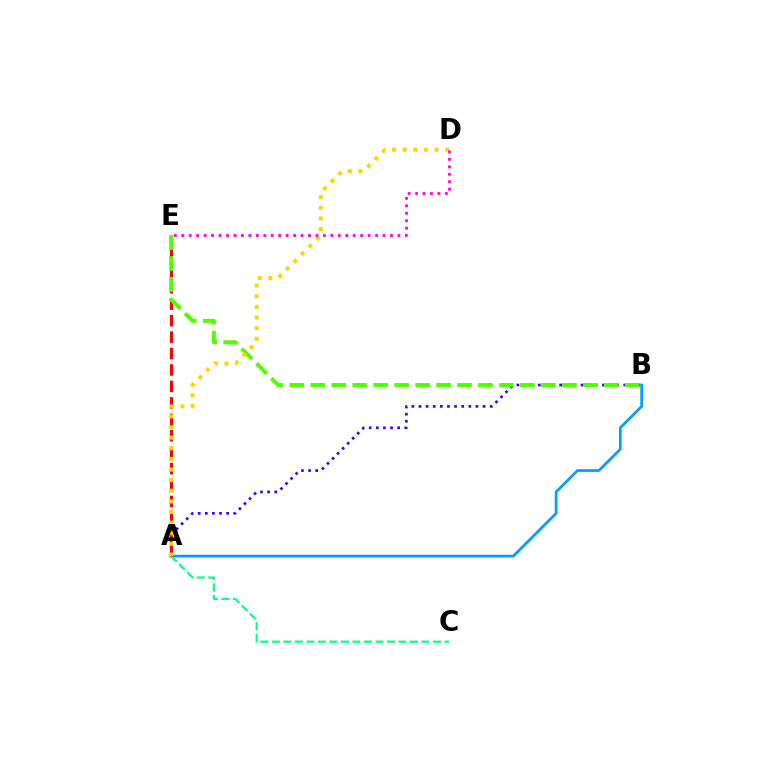{('A', 'B'): [{'color': '#3700ff', 'line_style': 'dotted', 'thickness': 1.93}, {'color': '#009eff', 'line_style': 'solid', 'thickness': 1.95}], ('A', 'C'): [{'color': '#00ff86', 'line_style': 'dashed', 'thickness': 1.56}], ('A', 'E'): [{'color': '#ff0000', 'line_style': 'dashed', 'thickness': 2.23}], ('B', 'E'): [{'color': '#4fff00', 'line_style': 'dashed', 'thickness': 2.85}], ('A', 'D'): [{'color': '#ffd500', 'line_style': 'dotted', 'thickness': 2.89}], ('D', 'E'): [{'color': '#ff00ed', 'line_style': 'dotted', 'thickness': 2.03}]}